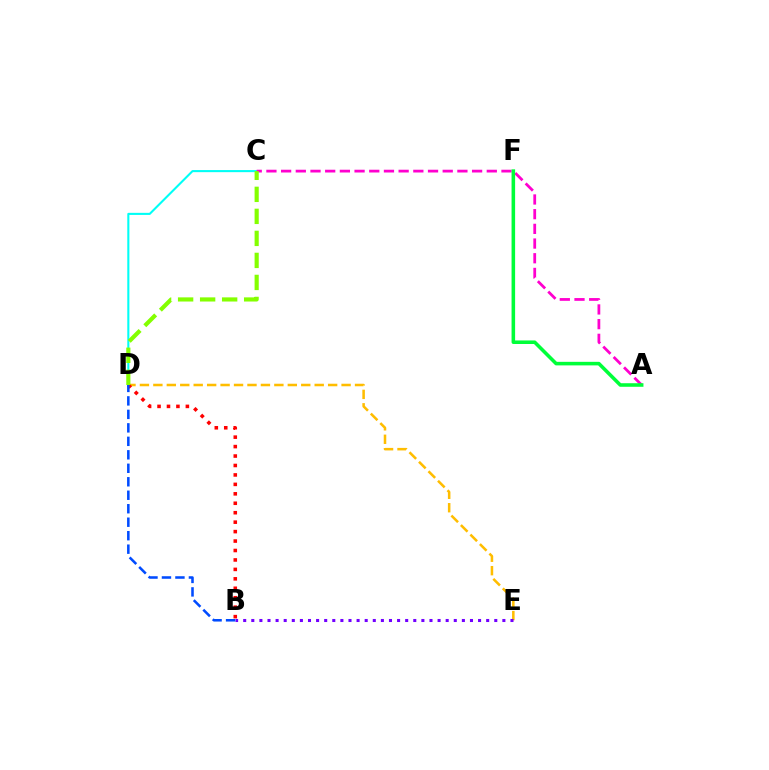{('D', 'E'): [{'color': '#ffbd00', 'line_style': 'dashed', 'thickness': 1.83}], ('C', 'D'): [{'color': '#00fff6', 'line_style': 'solid', 'thickness': 1.5}, {'color': '#84ff00', 'line_style': 'dashed', 'thickness': 2.99}], ('A', 'C'): [{'color': '#ff00cf', 'line_style': 'dashed', 'thickness': 2.0}], ('B', 'D'): [{'color': '#ff0000', 'line_style': 'dotted', 'thickness': 2.57}, {'color': '#004bff', 'line_style': 'dashed', 'thickness': 1.83}], ('B', 'E'): [{'color': '#7200ff', 'line_style': 'dotted', 'thickness': 2.2}], ('A', 'F'): [{'color': '#00ff39', 'line_style': 'solid', 'thickness': 2.56}]}